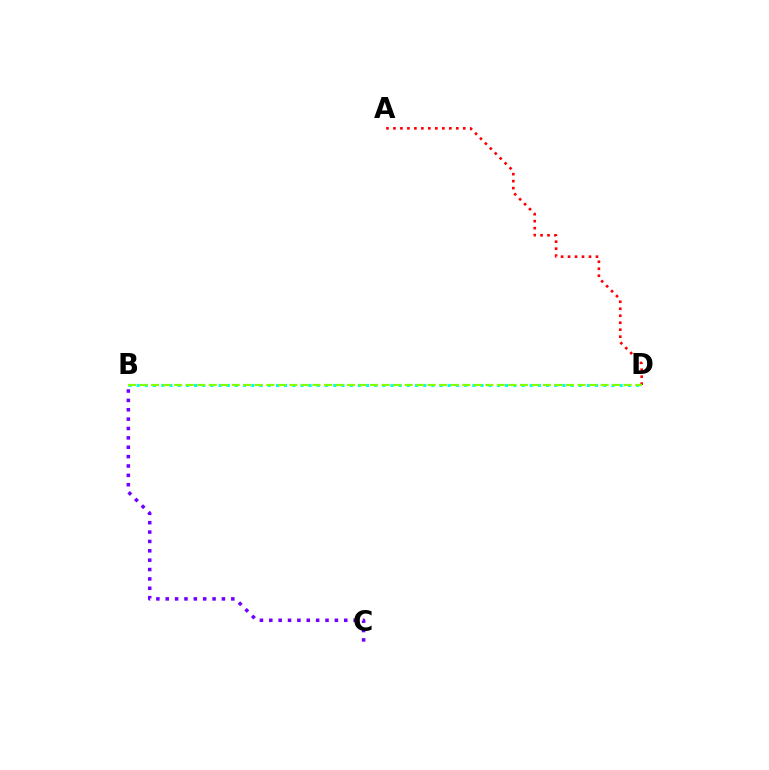{('B', 'D'): [{'color': '#00fff6', 'line_style': 'dotted', 'thickness': 2.22}, {'color': '#84ff00', 'line_style': 'dashed', 'thickness': 1.57}], ('A', 'D'): [{'color': '#ff0000', 'line_style': 'dotted', 'thickness': 1.9}], ('B', 'C'): [{'color': '#7200ff', 'line_style': 'dotted', 'thickness': 2.55}]}